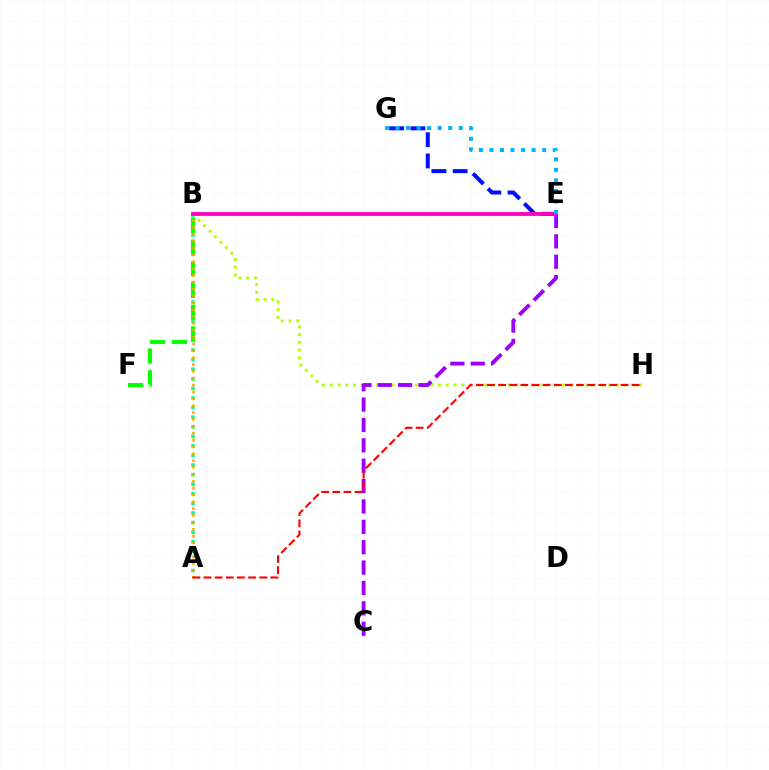{('A', 'B'): [{'color': '#00ff9d', 'line_style': 'dotted', 'thickness': 2.6}, {'color': '#ffa500', 'line_style': 'dotted', 'thickness': 1.86}], ('B', 'F'): [{'color': '#08ff00', 'line_style': 'dashed', 'thickness': 2.95}], ('B', 'H'): [{'color': '#b3ff00', 'line_style': 'dotted', 'thickness': 2.1}], ('C', 'E'): [{'color': '#9b00ff', 'line_style': 'dashed', 'thickness': 2.77}], ('E', 'G'): [{'color': '#0010ff', 'line_style': 'dashed', 'thickness': 2.89}, {'color': '#00b5ff', 'line_style': 'dotted', 'thickness': 2.87}], ('A', 'H'): [{'color': '#ff0000', 'line_style': 'dashed', 'thickness': 1.51}], ('B', 'E'): [{'color': '#ff00bd', 'line_style': 'solid', 'thickness': 2.74}]}